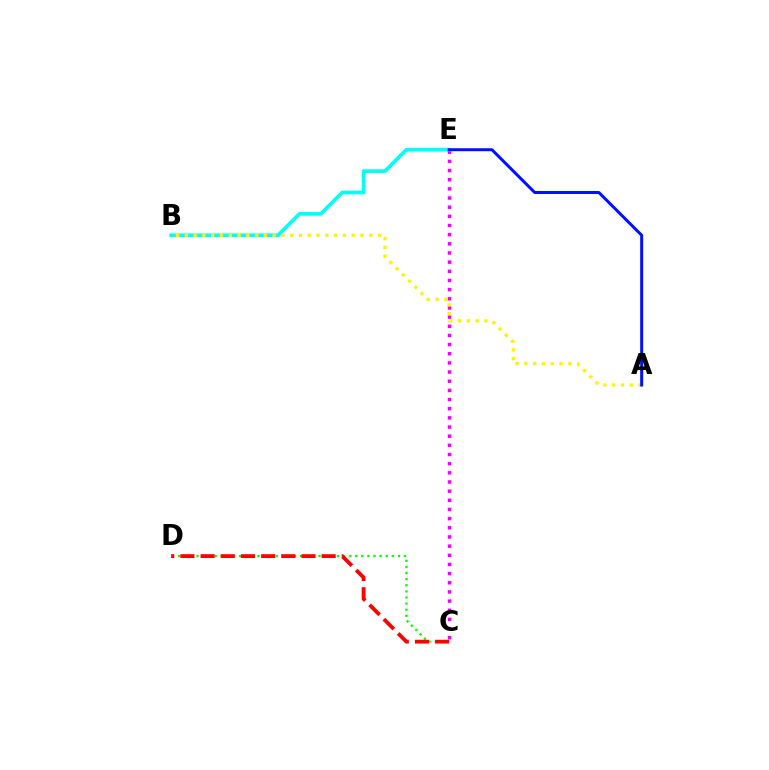{('C', 'E'): [{'color': '#ee00ff', 'line_style': 'dotted', 'thickness': 2.49}], ('B', 'E'): [{'color': '#00fff6', 'line_style': 'solid', 'thickness': 2.64}], ('C', 'D'): [{'color': '#08ff00', 'line_style': 'dotted', 'thickness': 1.66}, {'color': '#ff0000', 'line_style': 'dashed', 'thickness': 2.74}], ('A', 'B'): [{'color': '#fcf500', 'line_style': 'dotted', 'thickness': 2.39}], ('A', 'E'): [{'color': '#0010ff', 'line_style': 'solid', 'thickness': 2.15}]}